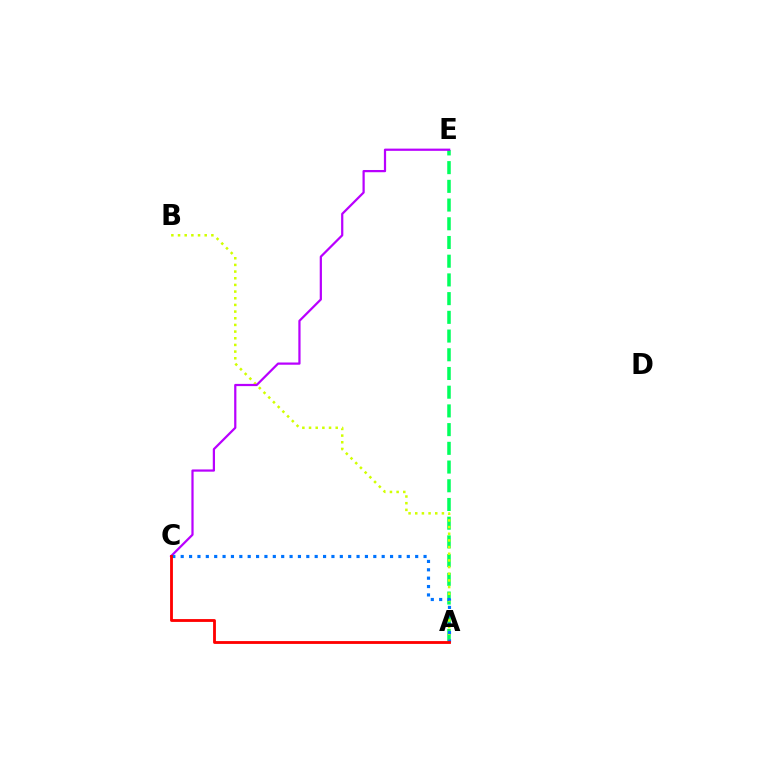{('A', 'E'): [{'color': '#00ff5c', 'line_style': 'dashed', 'thickness': 2.54}], ('A', 'B'): [{'color': '#d1ff00', 'line_style': 'dotted', 'thickness': 1.81}], ('C', 'E'): [{'color': '#b900ff', 'line_style': 'solid', 'thickness': 1.6}], ('A', 'C'): [{'color': '#0074ff', 'line_style': 'dotted', 'thickness': 2.28}, {'color': '#ff0000', 'line_style': 'solid', 'thickness': 2.04}]}